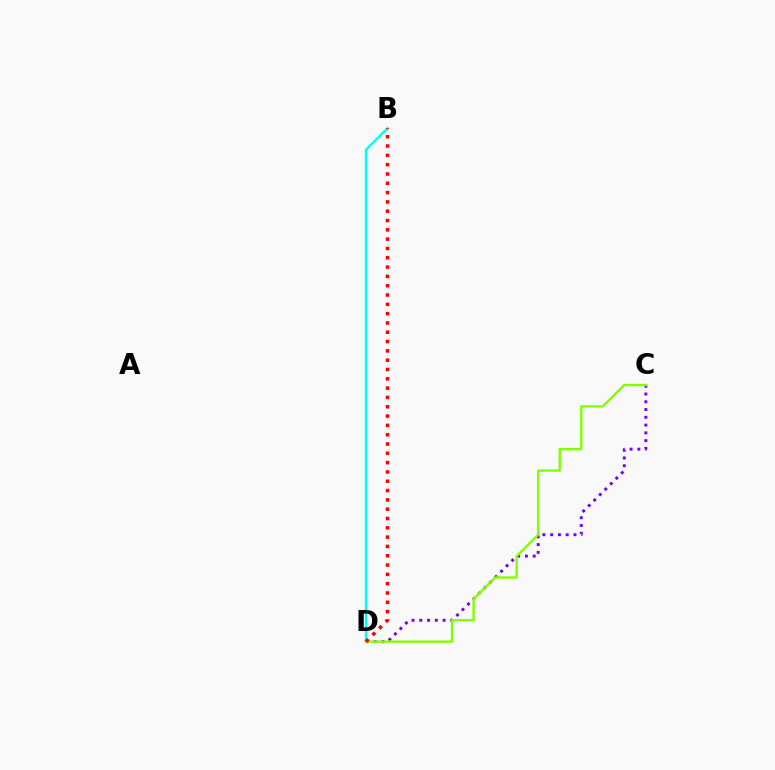{('C', 'D'): [{'color': '#7200ff', 'line_style': 'dotted', 'thickness': 2.11}, {'color': '#84ff00', 'line_style': 'solid', 'thickness': 1.75}], ('B', 'D'): [{'color': '#00fff6', 'line_style': 'solid', 'thickness': 1.72}, {'color': '#ff0000', 'line_style': 'dotted', 'thickness': 2.53}]}